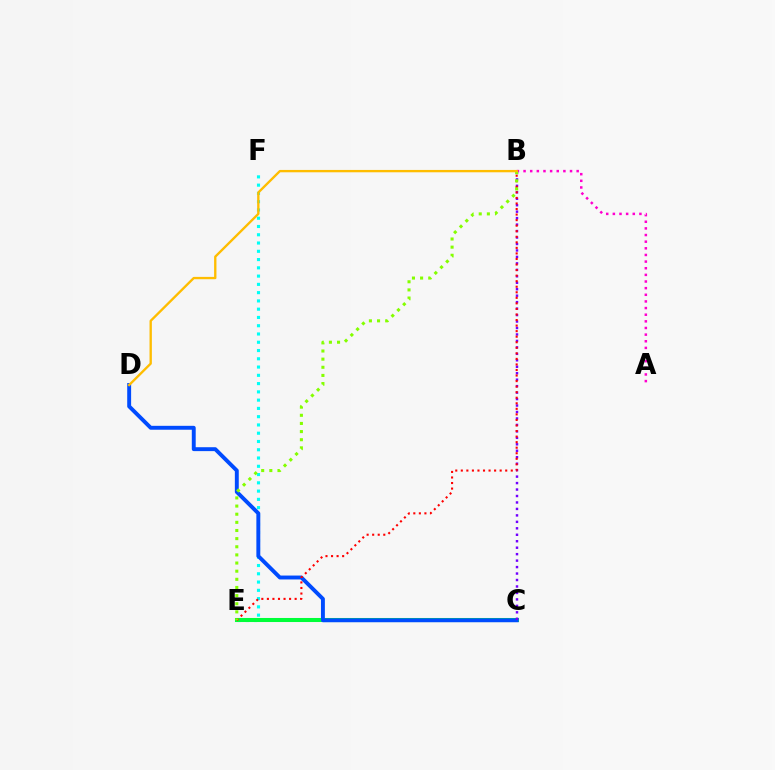{('E', 'F'): [{'color': '#00fff6', 'line_style': 'dotted', 'thickness': 2.25}], ('C', 'E'): [{'color': '#00ff39', 'line_style': 'solid', 'thickness': 2.91}], ('C', 'D'): [{'color': '#004bff', 'line_style': 'solid', 'thickness': 2.81}], ('A', 'B'): [{'color': '#ff00cf', 'line_style': 'dotted', 'thickness': 1.8}], ('B', 'C'): [{'color': '#7200ff', 'line_style': 'dotted', 'thickness': 1.76}], ('B', 'E'): [{'color': '#ff0000', 'line_style': 'dotted', 'thickness': 1.51}, {'color': '#84ff00', 'line_style': 'dotted', 'thickness': 2.21}], ('B', 'D'): [{'color': '#ffbd00', 'line_style': 'solid', 'thickness': 1.69}]}